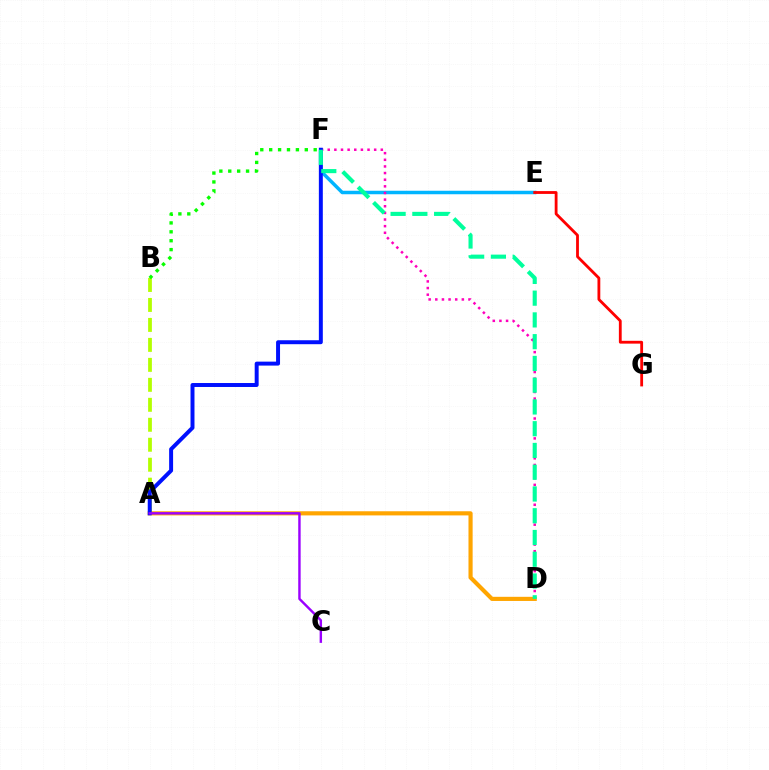{('A', 'B'): [{'color': '#b3ff00', 'line_style': 'dashed', 'thickness': 2.71}], ('E', 'F'): [{'color': '#00b5ff', 'line_style': 'solid', 'thickness': 2.52}], ('D', 'F'): [{'color': '#ff00bd', 'line_style': 'dotted', 'thickness': 1.8}, {'color': '#00ff9d', 'line_style': 'dashed', 'thickness': 2.96}], ('E', 'G'): [{'color': '#ff0000', 'line_style': 'solid', 'thickness': 2.03}], ('A', 'D'): [{'color': '#ffa500', 'line_style': 'solid', 'thickness': 2.98}], ('B', 'F'): [{'color': '#08ff00', 'line_style': 'dotted', 'thickness': 2.42}], ('A', 'F'): [{'color': '#0010ff', 'line_style': 'solid', 'thickness': 2.85}], ('A', 'C'): [{'color': '#9b00ff', 'line_style': 'solid', 'thickness': 1.74}]}